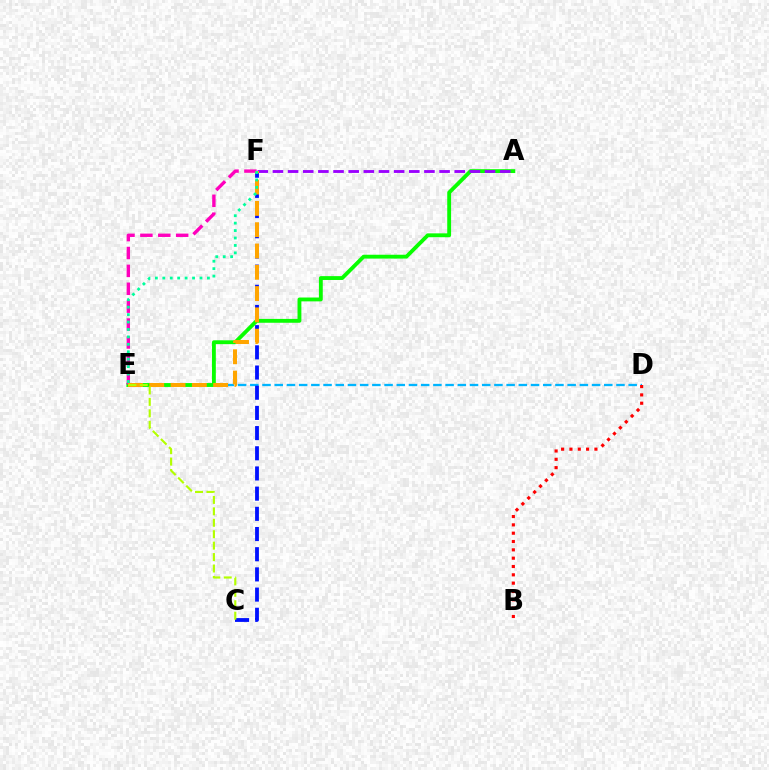{('D', 'E'): [{'color': '#00b5ff', 'line_style': 'dashed', 'thickness': 1.66}], ('A', 'E'): [{'color': '#08ff00', 'line_style': 'solid', 'thickness': 2.77}], ('A', 'F'): [{'color': '#9b00ff', 'line_style': 'dashed', 'thickness': 2.06}], ('E', 'F'): [{'color': '#ff00bd', 'line_style': 'dashed', 'thickness': 2.43}, {'color': '#ffa500', 'line_style': 'dashed', 'thickness': 2.89}, {'color': '#00ff9d', 'line_style': 'dotted', 'thickness': 2.02}], ('C', 'F'): [{'color': '#0010ff', 'line_style': 'dashed', 'thickness': 2.74}], ('C', 'E'): [{'color': '#b3ff00', 'line_style': 'dashed', 'thickness': 1.55}], ('B', 'D'): [{'color': '#ff0000', 'line_style': 'dotted', 'thickness': 2.26}]}